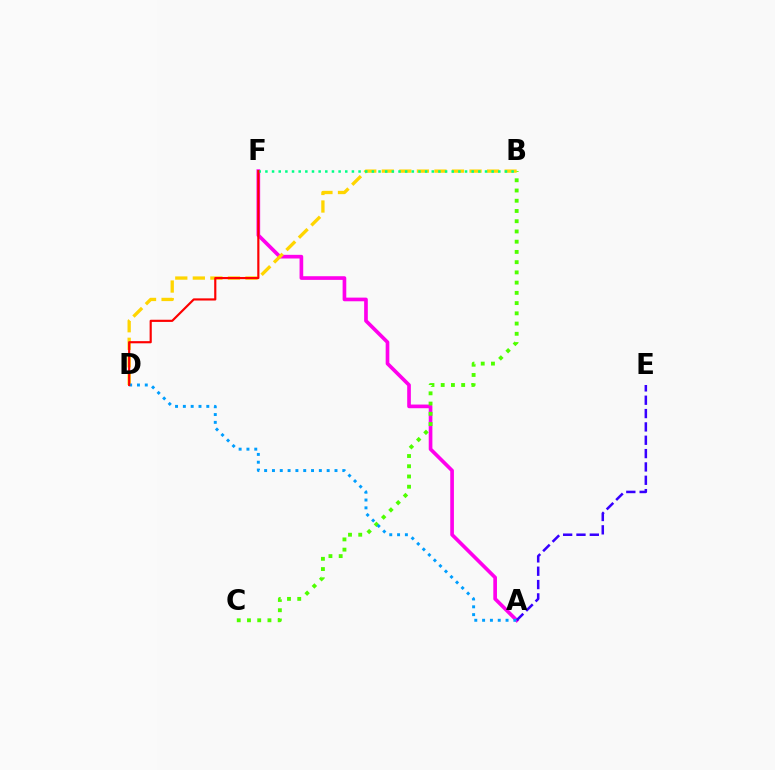{('A', 'F'): [{'color': '#ff00ed', 'line_style': 'solid', 'thickness': 2.64}], ('A', 'E'): [{'color': '#3700ff', 'line_style': 'dashed', 'thickness': 1.81}], ('B', 'C'): [{'color': '#4fff00', 'line_style': 'dotted', 'thickness': 2.78}], ('B', 'D'): [{'color': '#ffd500', 'line_style': 'dashed', 'thickness': 2.38}], ('A', 'D'): [{'color': '#009eff', 'line_style': 'dotted', 'thickness': 2.12}], ('B', 'F'): [{'color': '#00ff86', 'line_style': 'dotted', 'thickness': 1.81}], ('D', 'F'): [{'color': '#ff0000', 'line_style': 'solid', 'thickness': 1.56}]}